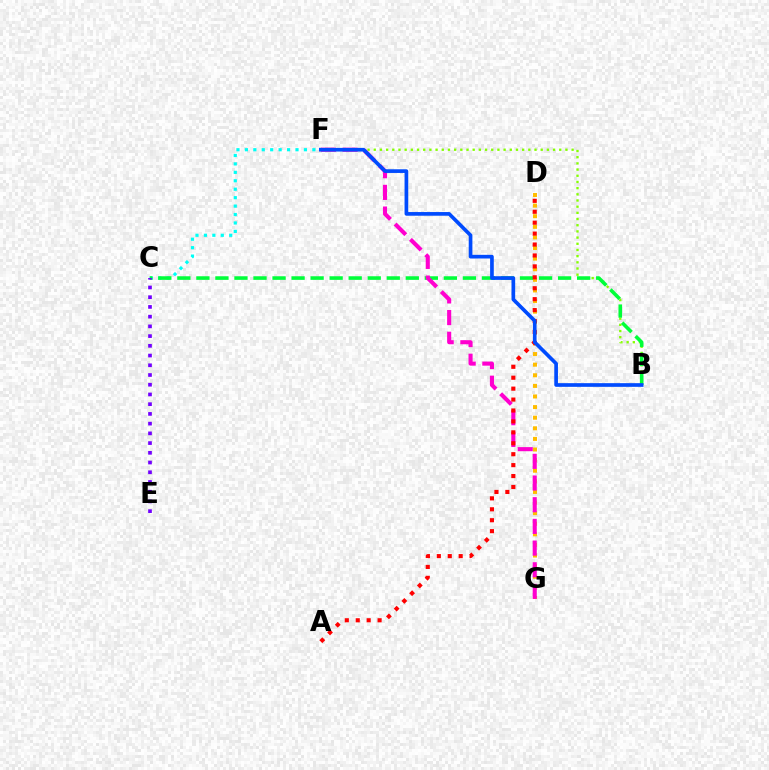{('C', 'F'): [{'color': '#00fff6', 'line_style': 'dotted', 'thickness': 2.29}], ('B', 'F'): [{'color': '#84ff00', 'line_style': 'dotted', 'thickness': 1.68}, {'color': '#004bff', 'line_style': 'solid', 'thickness': 2.64}], ('D', 'G'): [{'color': '#ffbd00', 'line_style': 'dotted', 'thickness': 2.88}], ('B', 'C'): [{'color': '#00ff39', 'line_style': 'dashed', 'thickness': 2.59}], ('C', 'E'): [{'color': '#7200ff', 'line_style': 'dotted', 'thickness': 2.64}], ('F', 'G'): [{'color': '#ff00cf', 'line_style': 'dashed', 'thickness': 2.95}], ('A', 'D'): [{'color': '#ff0000', 'line_style': 'dotted', 'thickness': 2.97}]}